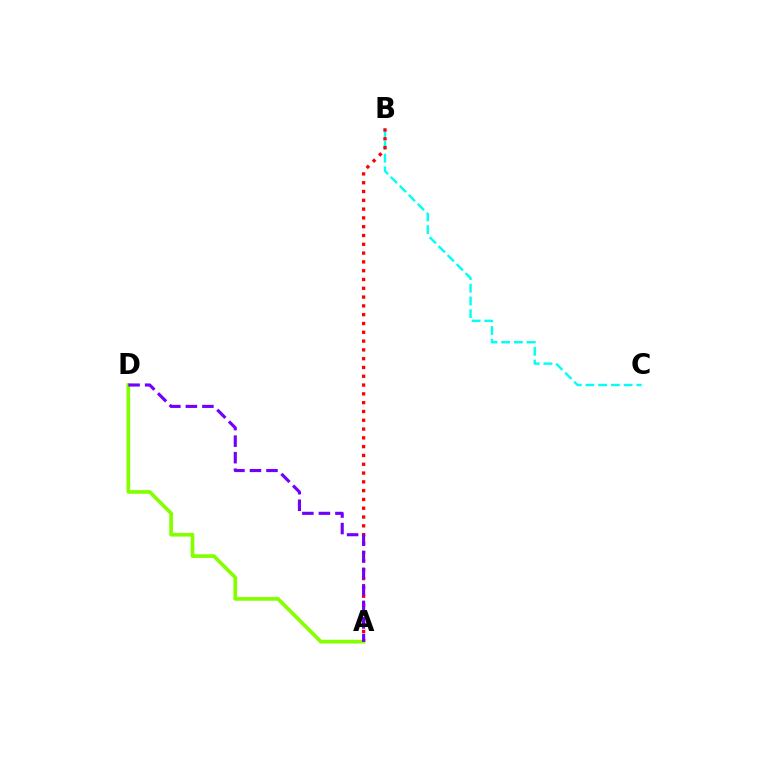{('A', 'D'): [{'color': '#84ff00', 'line_style': 'solid', 'thickness': 2.66}, {'color': '#7200ff', 'line_style': 'dashed', 'thickness': 2.25}], ('B', 'C'): [{'color': '#00fff6', 'line_style': 'dashed', 'thickness': 1.73}], ('A', 'B'): [{'color': '#ff0000', 'line_style': 'dotted', 'thickness': 2.39}]}